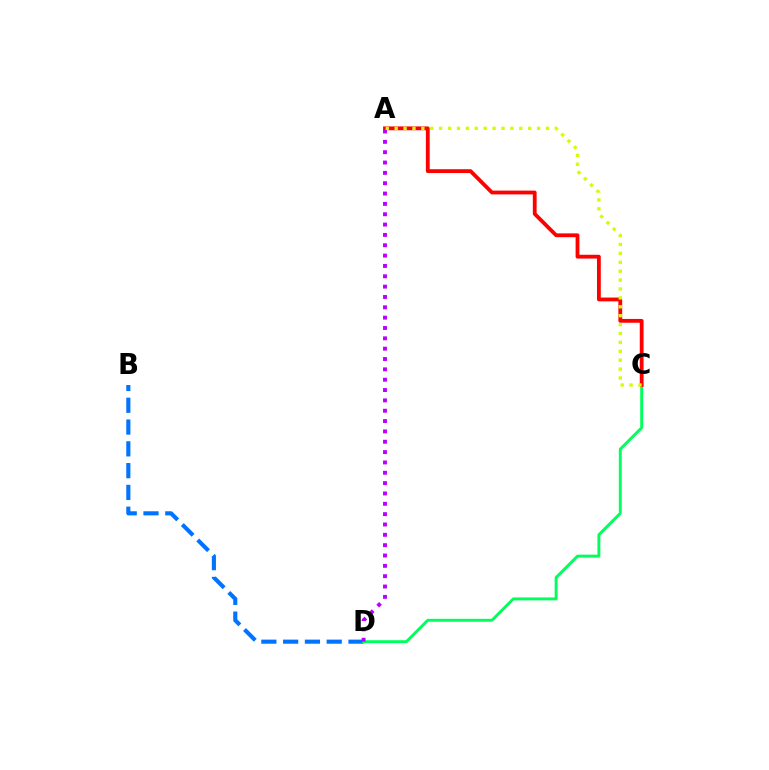{('B', 'D'): [{'color': '#0074ff', 'line_style': 'dashed', 'thickness': 2.96}], ('C', 'D'): [{'color': '#00ff5c', 'line_style': 'solid', 'thickness': 2.1}], ('A', 'C'): [{'color': '#ff0000', 'line_style': 'solid', 'thickness': 2.74}, {'color': '#d1ff00', 'line_style': 'dotted', 'thickness': 2.42}], ('A', 'D'): [{'color': '#b900ff', 'line_style': 'dotted', 'thickness': 2.81}]}